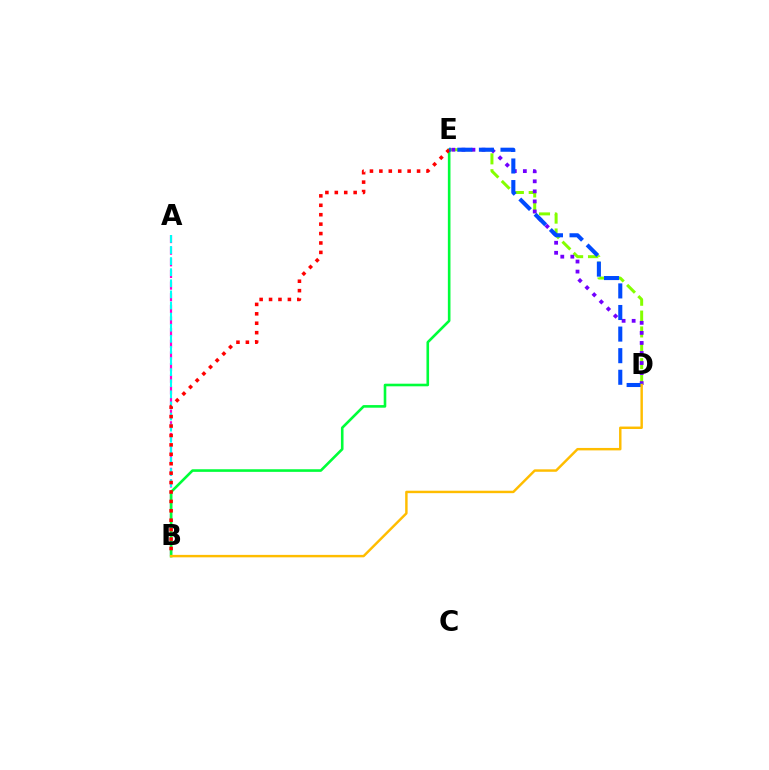{('D', 'E'): [{'color': '#84ff00', 'line_style': 'dashed', 'thickness': 2.15}, {'color': '#7200ff', 'line_style': 'dotted', 'thickness': 2.73}, {'color': '#004bff', 'line_style': 'dashed', 'thickness': 2.93}], ('A', 'B'): [{'color': '#ff00cf', 'line_style': 'dashed', 'thickness': 1.58}, {'color': '#00fff6', 'line_style': 'dashed', 'thickness': 1.51}], ('B', 'E'): [{'color': '#00ff39', 'line_style': 'solid', 'thickness': 1.88}, {'color': '#ff0000', 'line_style': 'dotted', 'thickness': 2.56}], ('B', 'D'): [{'color': '#ffbd00', 'line_style': 'solid', 'thickness': 1.76}]}